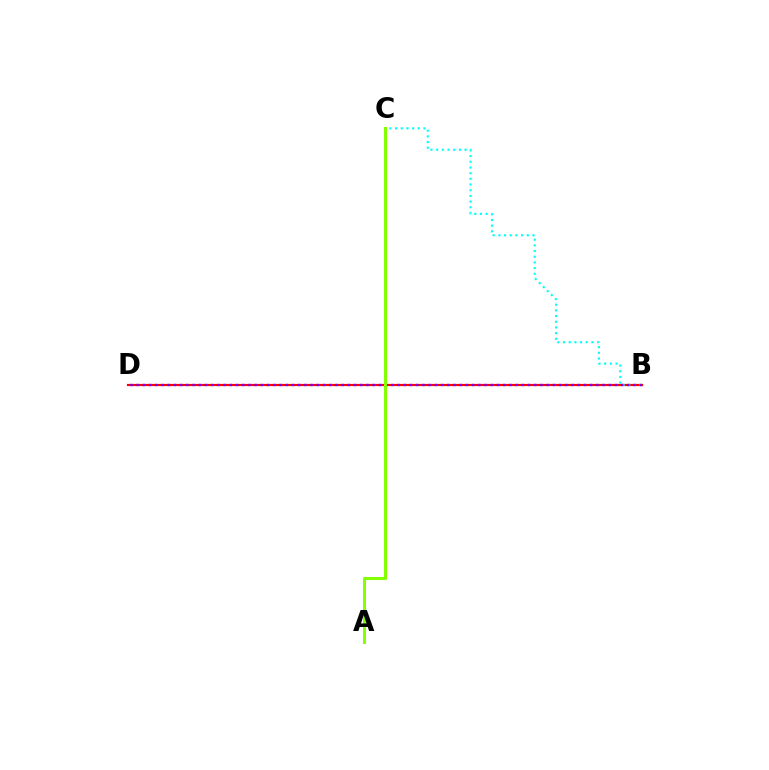{('B', 'D'): [{'color': '#ff0000', 'line_style': 'solid', 'thickness': 1.58}, {'color': '#7200ff', 'line_style': 'dotted', 'thickness': 1.69}], ('B', 'C'): [{'color': '#00fff6', 'line_style': 'dotted', 'thickness': 1.54}], ('A', 'C'): [{'color': '#84ff00', 'line_style': 'solid', 'thickness': 2.19}]}